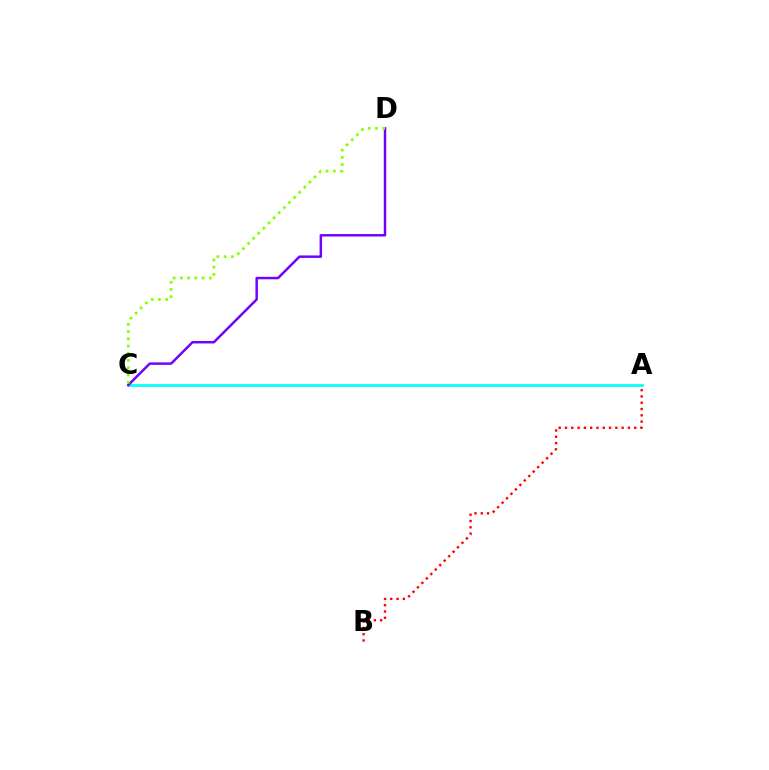{('A', 'C'): [{'color': '#00fff6', 'line_style': 'solid', 'thickness': 1.95}], ('C', 'D'): [{'color': '#7200ff', 'line_style': 'solid', 'thickness': 1.78}, {'color': '#84ff00', 'line_style': 'dotted', 'thickness': 1.97}], ('A', 'B'): [{'color': '#ff0000', 'line_style': 'dotted', 'thickness': 1.71}]}